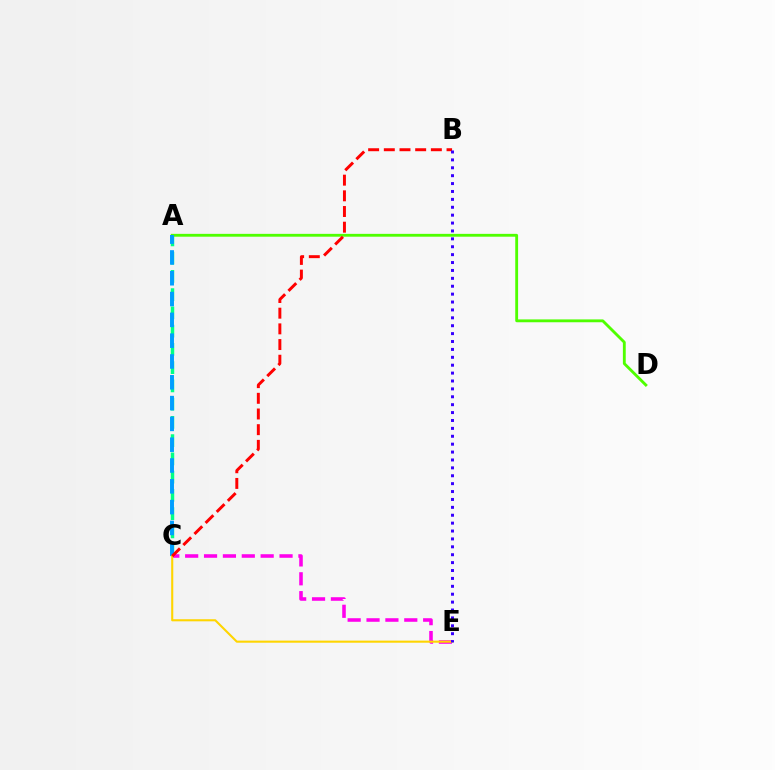{('A', 'C'): [{'color': '#00ff86', 'line_style': 'dashed', 'thickness': 2.48}, {'color': '#009eff', 'line_style': 'dashed', 'thickness': 2.83}], ('A', 'D'): [{'color': '#4fff00', 'line_style': 'solid', 'thickness': 2.05}], ('C', 'E'): [{'color': '#ff00ed', 'line_style': 'dashed', 'thickness': 2.56}, {'color': '#ffd500', 'line_style': 'solid', 'thickness': 1.51}], ('B', 'C'): [{'color': '#ff0000', 'line_style': 'dashed', 'thickness': 2.13}], ('B', 'E'): [{'color': '#3700ff', 'line_style': 'dotted', 'thickness': 2.15}]}